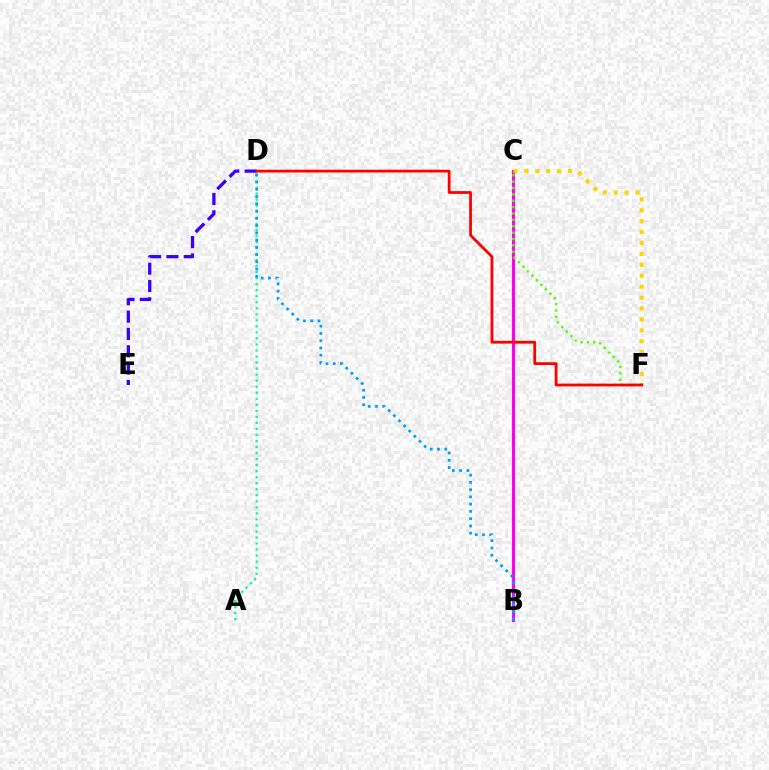{('B', 'C'): [{'color': '#ff00ed', 'line_style': 'solid', 'thickness': 2.27}], ('D', 'E'): [{'color': '#3700ff', 'line_style': 'dashed', 'thickness': 2.36}], ('A', 'D'): [{'color': '#00ff86', 'line_style': 'dotted', 'thickness': 1.64}], ('C', 'F'): [{'color': '#4fff00', 'line_style': 'dotted', 'thickness': 1.73}, {'color': '#ffd500', 'line_style': 'dotted', 'thickness': 2.97}], ('B', 'D'): [{'color': '#009eff', 'line_style': 'dotted', 'thickness': 1.97}], ('D', 'F'): [{'color': '#ff0000', 'line_style': 'solid', 'thickness': 2.0}]}